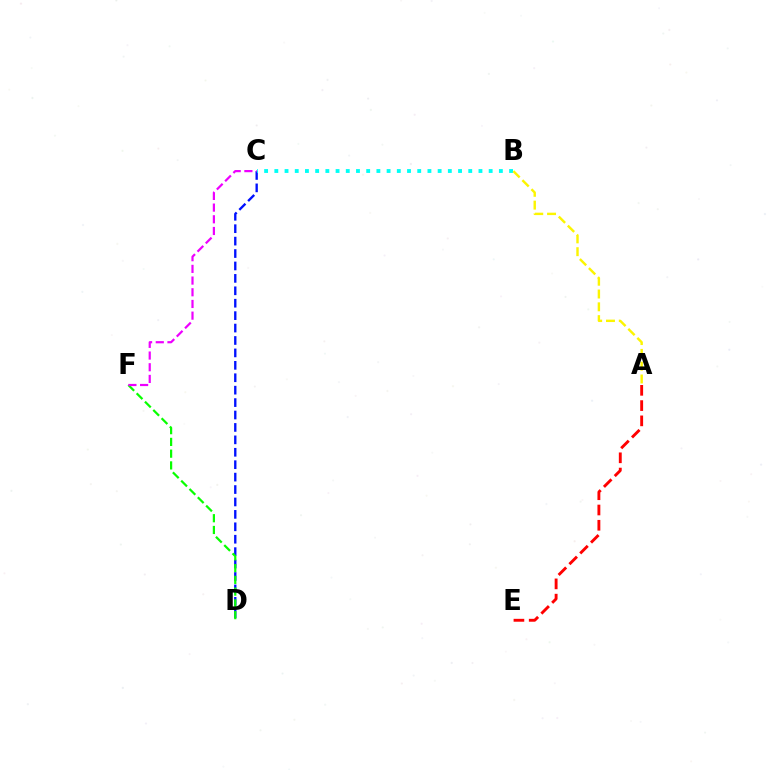{('C', 'D'): [{'color': '#0010ff', 'line_style': 'dashed', 'thickness': 1.69}], ('D', 'F'): [{'color': '#08ff00', 'line_style': 'dashed', 'thickness': 1.6}], ('B', 'C'): [{'color': '#00fff6', 'line_style': 'dotted', 'thickness': 2.77}], ('A', 'B'): [{'color': '#fcf500', 'line_style': 'dashed', 'thickness': 1.74}], ('A', 'E'): [{'color': '#ff0000', 'line_style': 'dashed', 'thickness': 2.07}], ('C', 'F'): [{'color': '#ee00ff', 'line_style': 'dashed', 'thickness': 1.59}]}